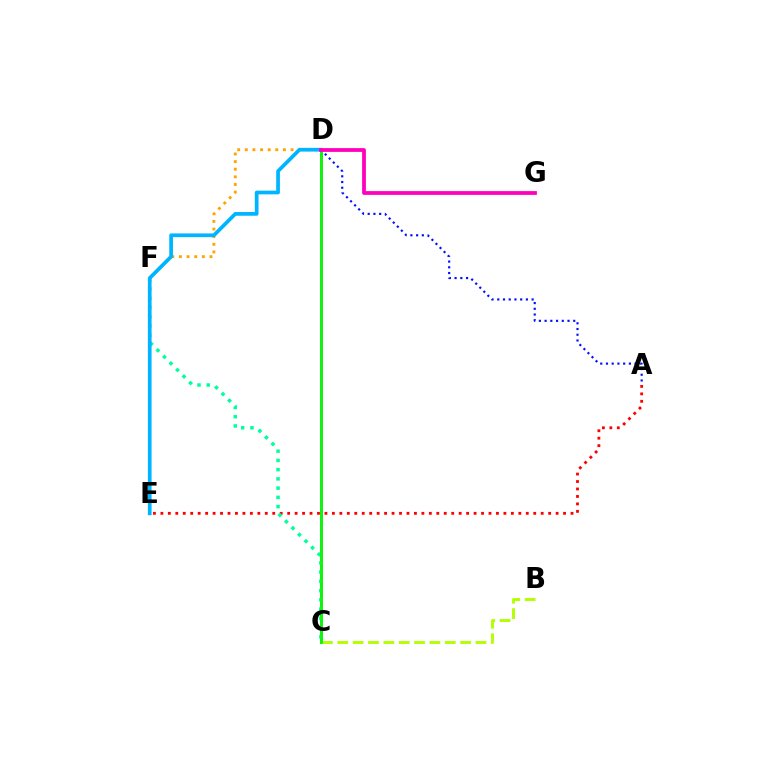{('C', 'D'): [{'color': '#9b00ff', 'line_style': 'solid', 'thickness': 1.87}, {'color': '#08ff00', 'line_style': 'solid', 'thickness': 2.01}], ('A', 'D'): [{'color': '#0010ff', 'line_style': 'dotted', 'thickness': 1.56}], ('A', 'E'): [{'color': '#ff0000', 'line_style': 'dotted', 'thickness': 2.03}], ('B', 'C'): [{'color': '#b3ff00', 'line_style': 'dashed', 'thickness': 2.09}], ('D', 'F'): [{'color': '#ffa500', 'line_style': 'dotted', 'thickness': 2.07}], ('C', 'F'): [{'color': '#00ff9d', 'line_style': 'dotted', 'thickness': 2.51}], ('D', 'E'): [{'color': '#00b5ff', 'line_style': 'solid', 'thickness': 2.68}], ('D', 'G'): [{'color': '#ff00bd', 'line_style': 'solid', 'thickness': 2.72}]}